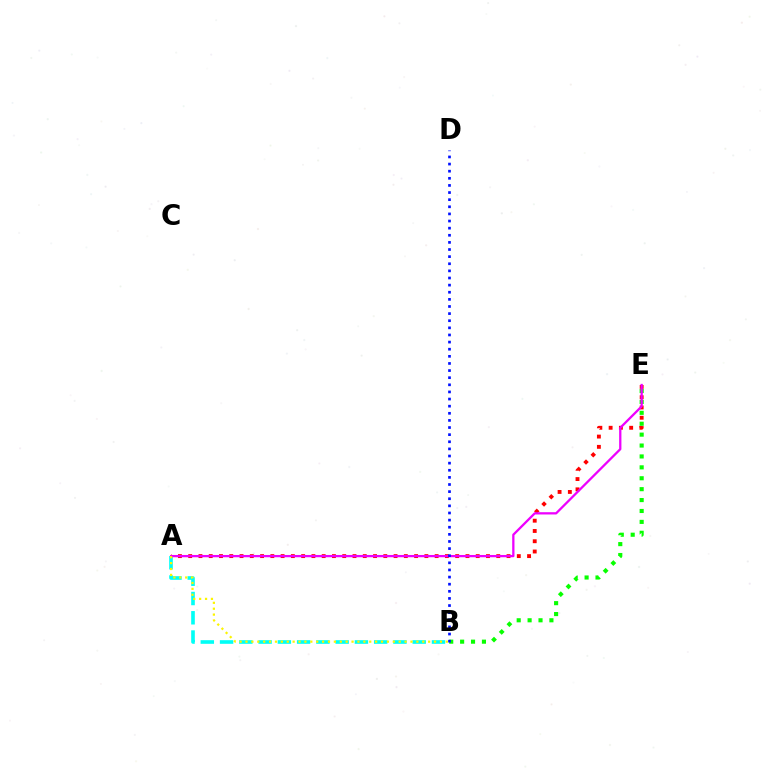{('A', 'B'): [{'color': '#00fff6', 'line_style': 'dashed', 'thickness': 2.62}, {'color': '#fcf500', 'line_style': 'dotted', 'thickness': 1.6}], ('A', 'E'): [{'color': '#ff0000', 'line_style': 'dotted', 'thickness': 2.79}, {'color': '#ee00ff', 'line_style': 'solid', 'thickness': 1.64}], ('B', 'E'): [{'color': '#08ff00', 'line_style': 'dotted', 'thickness': 2.96}], ('B', 'D'): [{'color': '#0010ff', 'line_style': 'dotted', 'thickness': 1.93}]}